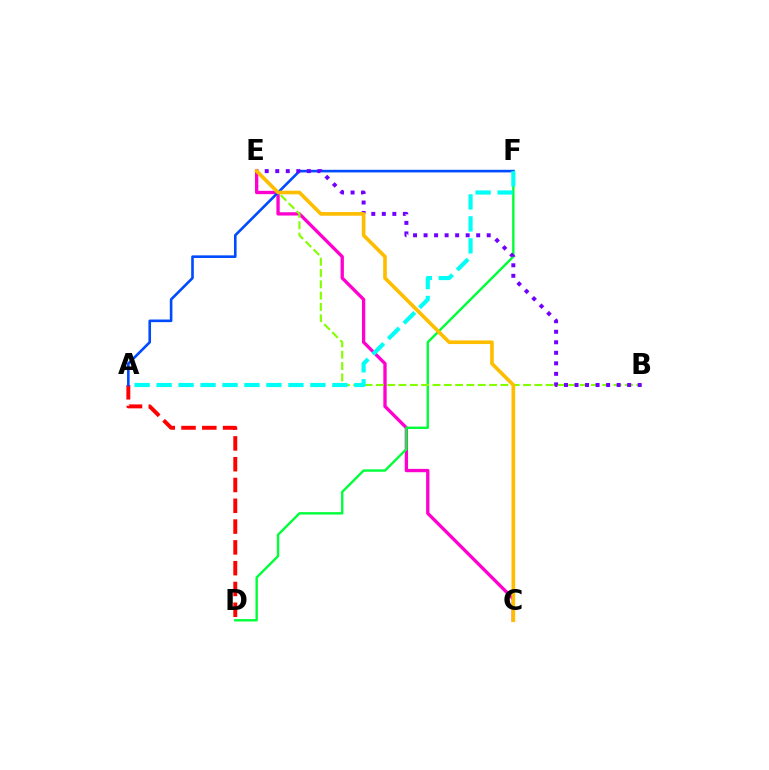{('A', 'D'): [{'color': '#ff0000', 'line_style': 'dashed', 'thickness': 2.82}], ('C', 'E'): [{'color': '#ff00cf', 'line_style': 'solid', 'thickness': 2.39}, {'color': '#ffbd00', 'line_style': 'solid', 'thickness': 2.63}], ('D', 'F'): [{'color': '#00ff39', 'line_style': 'solid', 'thickness': 1.72}], ('A', 'F'): [{'color': '#004bff', 'line_style': 'solid', 'thickness': 1.88}, {'color': '#00fff6', 'line_style': 'dashed', 'thickness': 2.98}], ('B', 'E'): [{'color': '#84ff00', 'line_style': 'dashed', 'thickness': 1.54}, {'color': '#7200ff', 'line_style': 'dotted', 'thickness': 2.86}]}